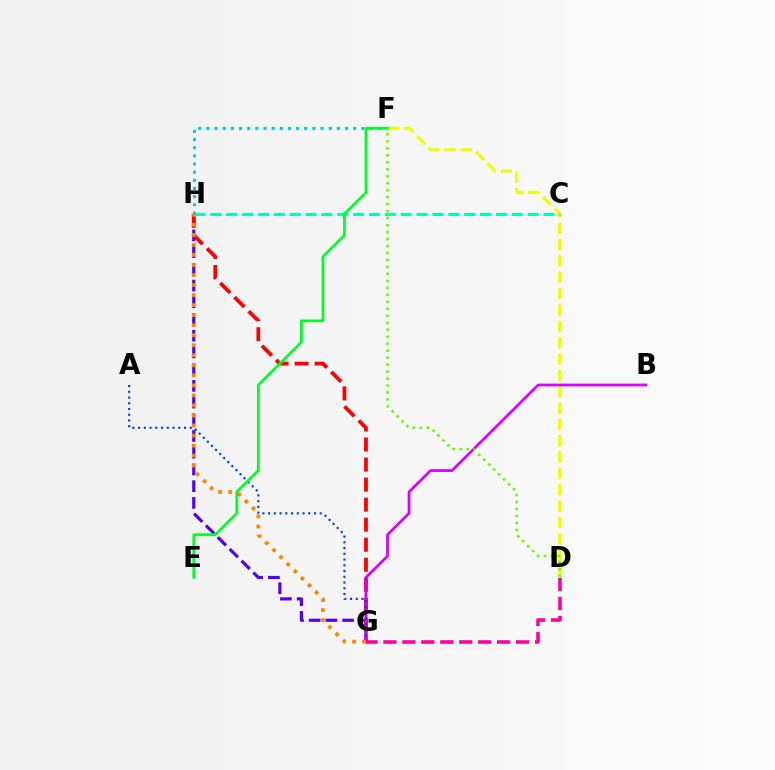{('F', 'H'): [{'color': '#00c7ff', 'line_style': 'dotted', 'thickness': 2.22}], ('D', 'F'): [{'color': '#eeff00', 'line_style': 'dashed', 'thickness': 2.22}, {'color': '#66ff00', 'line_style': 'dotted', 'thickness': 1.9}], ('G', 'H'): [{'color': '#4f00ff', 'line_style': 'dashed', 'thickness': 2.27}, {'color': '#ff0000', 'line_style': 'dashed', 'thickness': 2.72}, {'color': '#ff8800', 'line_style': 'dotted', 'thickness': 2.73}], ('C', 'H'): [{'color': '#00ffaf', 'line_style': 'dashed', 'thickness': 2.15}], ('B', 'G'): [{'color': '#d600ff', 'line_style': 'solid', 'thickness': 1.98}], ('A', 'G'): [{'color': '#003fff', 'line_style': 'dotted', 'thickness': 1.56}], ('E', 'F'): [{'color': '#00ff27', 'line_style': 'solid', 'thickness': 1.98}], ('D', 'G'): [{'color': '#ff00a0', 'line_style': 'dashed', 'thickness': 2.58}]}